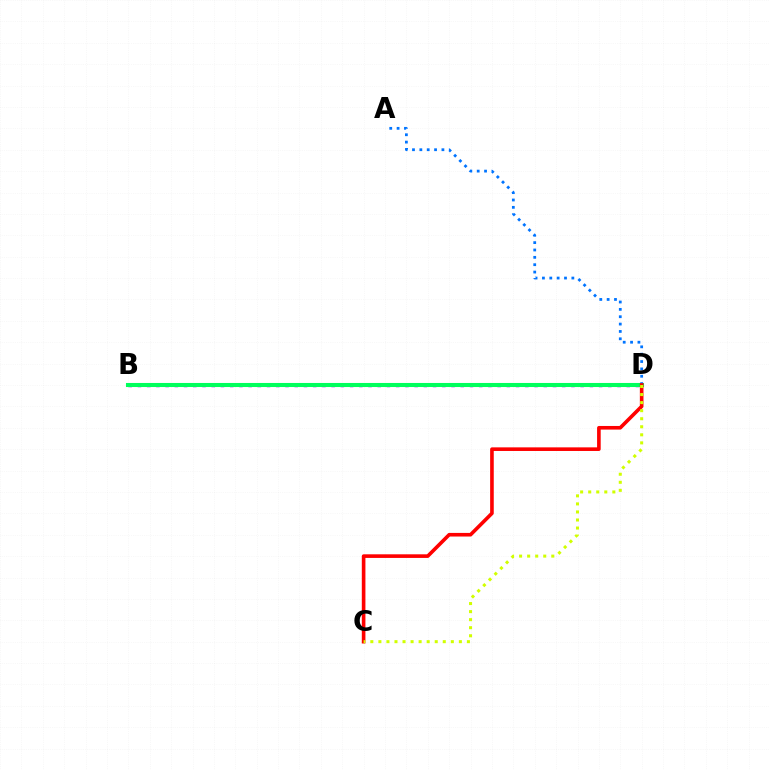{('B', 'D'): [{'color': '#b900ff', 'line_style': 'dotted', 'thickness': 2.51}, {'color': '#00ff5c', 'line_style': 'solid', 'thickness': 2.93}], ('A', 'D'): [{'color': '#0074ff', 'line_style': 'dotted', 'thickness': 2.0}], ('C', 'D'): [{'color': '#ff0000', 'line_style': 'solid', 'thickness': 2.61}, {'color': '#d1ff00', 'line_style': 'dotted', 'thickness': 2.19}]}